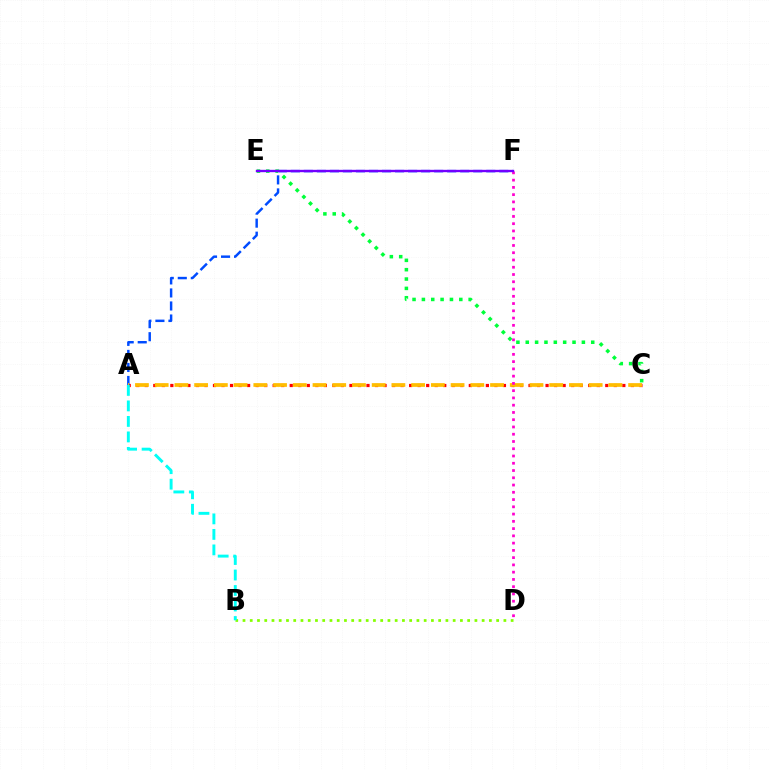{('B', 'D'): [{'color': '#84ff00', 'line_style': 'dotted', 'thickness': 1.97}], ('C', 'E'): [{'color': '#00ff39', 'line_style': 'dotted', 'thickness': 2.54}], ('A', 'C'): [{'color': '#ff0000', 'line_style': 'dotted', 'thickness': 2.32}, {'color': '#ffbd00', 'line_style': 'dashed', 'thickness': 2.68}], ('A', 'F'): [{'color': '#004bff', 'line_style': 'dashed', 'thickness': 1.77}], ('D', 'F'): [{'color': '#ff00cf', 'line_style': 'dotted', 'thickness': 1.97}], ('A', 'B'): [{'color': '#00fff6', 'line_style': 'dashed', 'thickness': 2.11}], ('E', 'F'): [{'color': '#7200ff', 'line_style': 'solid', 'thickness': 1.7}]}